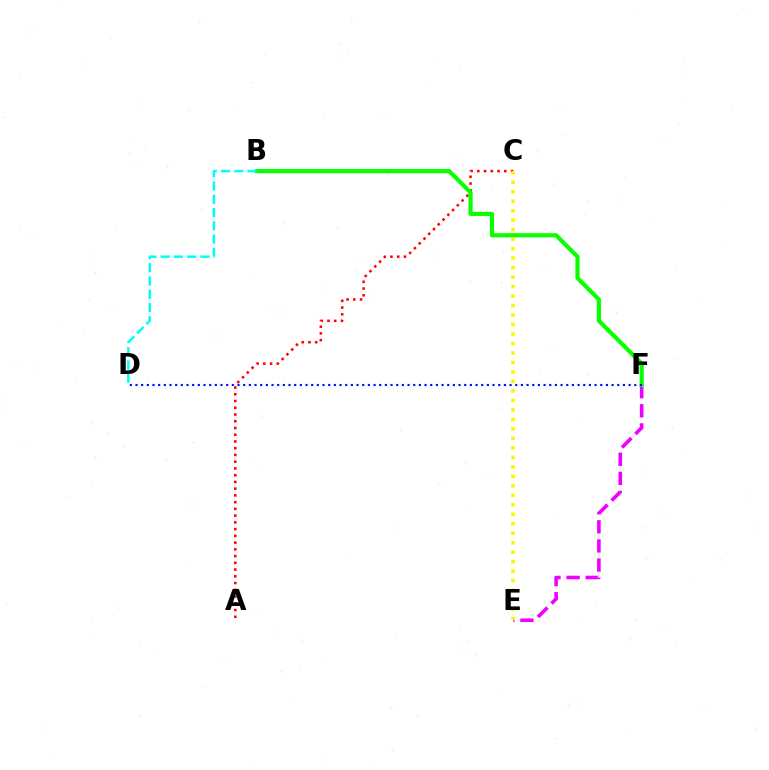{('A', 'C'): [{'color': '#ff0000', 'line_style': 'dotted', 'thickness': 1.83}], ('E', 'F'): [{'color': '#ee00ff', 'line_style': 'dashed', 'thickness': 2.6}], ('B', 'F'): [{'color': '#08ff00', 'line_style': 'solid', 'thickness': 3.0}], ('C', 'E'): [{'color': '#fcf500', 'line_style': 'dotted', 'thickness': 2.58}], ('D', 'F'): [{'color': '#0010ff', 'line_style': 'dotted', 'thickness': 1.54}], ('B', 'D'): [{'color': '#00fff6', 'line_style': 'dashed', 'thickness': 1.8}]}